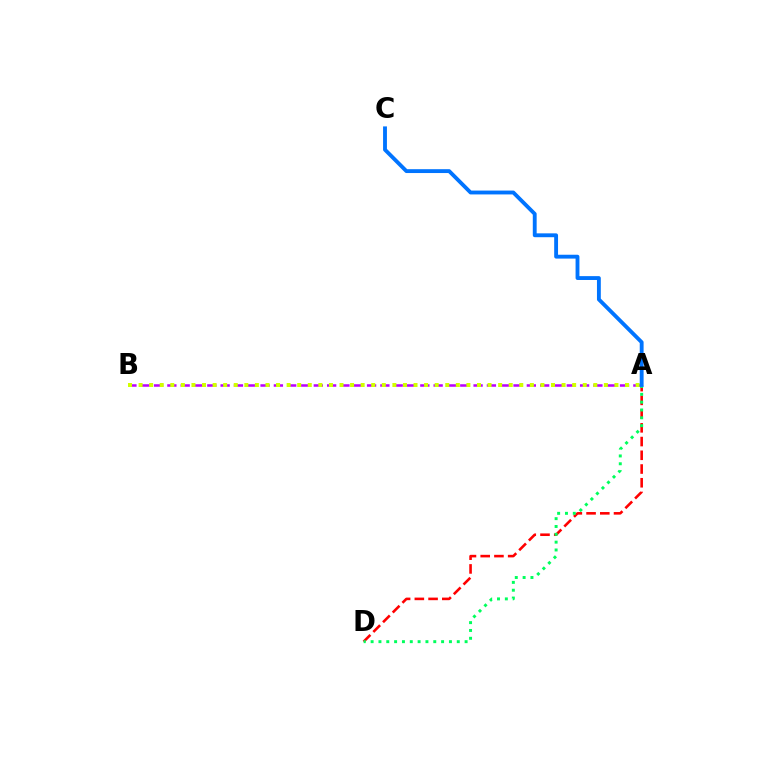{('A', 'B'): [{'color': '#b900ff', 'line_style': 'dashed', 'thickness': 1.81}, {'color': '#d1ff00', 'line_style': 'dotted', 'thickness': 2.87}], ('A', 'D'): [{'color': '#ff0000', 'line_style': 'dashed', 'thickness': 1.87}, {'color': '#00ff5c', 'line_style': 'dotted', 'thickness': 2.13}], ('A', 'C'): [{'color': '#0074ff', 'line_style': 'solid', 'thickness': 2.78}]}